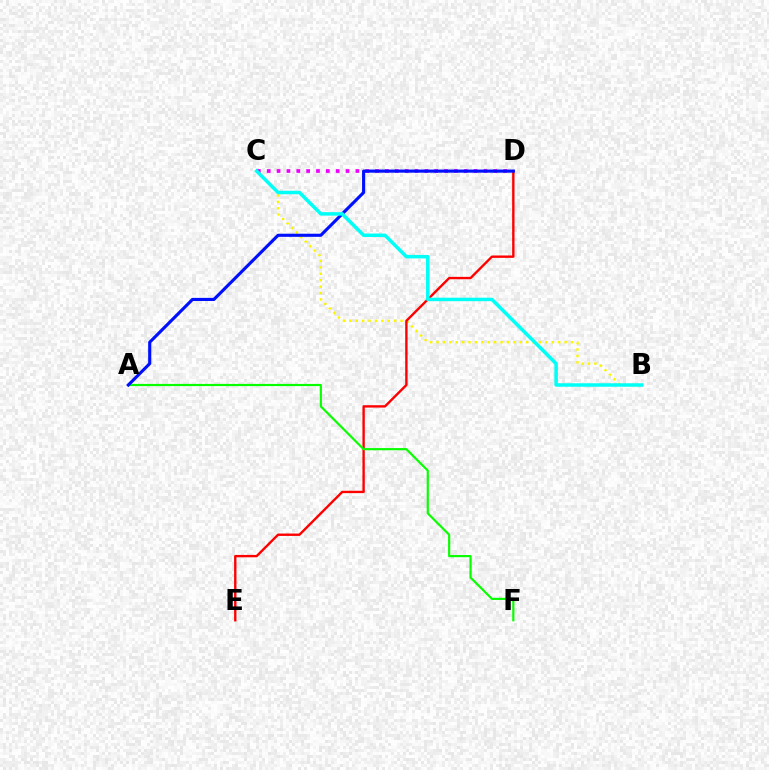{('B', 'C'): [{'color': '#fcf500', 'line_style': 'dotted', 'thickness': 1.74}, {'color': '#00fff6', 'line_style': 'solid', 'thickness': 2.51}], ('C', 'D'): [{'color': '#ee00ff', 'line_style': 'dotted', 'thickness': 2.68}], ('D', 'E'): [{'color': '#ff0000', 'line_style': 'solid', 'thickness': 1.71}], ('A', 'F'): [{'color': '#08ff00', 'line_style': 'solid', 'thickness': 1.57}], ('A', 'D'): [{'color': '#0010ff', 'line_style': 'solid', 'thickness': 2.25}]}